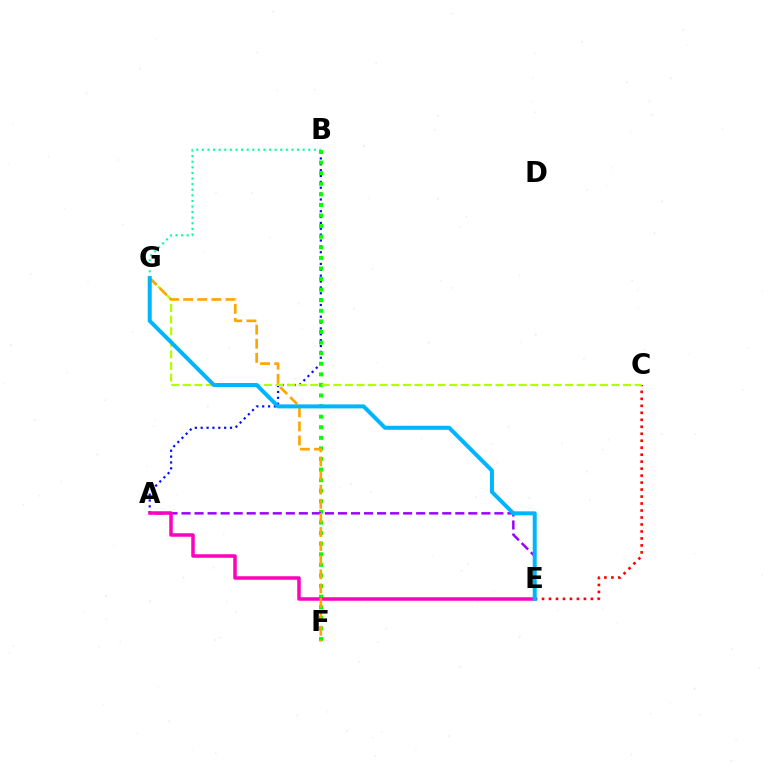{('A', 'B'): [{'color': '#0010ff', 'line_style': 'dotted', 'thickness': 1.59}], ('B', 'G'): [{'color': '#00ff9d', 'line_style': 'dotted', 'thickness': 1.52}], ('B', 'F'): [{'color': '#08ff00', 'line_style': 'dotted', 'thickness': 2.88}], ('A', 'E'): [{'color': '#9b00ff', 'line_style': 'dashed', 'thickness': 1.77}, {'color': '#ff00bd', 'line_style': 'solid', 'thickness': 2.52}], ('C', 'E'): [{'color': '#ff0000', 'line_style': 'dotted', 'thickness': 1.9}], ('C', 'G'): [{'color': '#b3ff00', 'line_style': 'dashed', 'thickness': 1.57}], ('F', 'G'): [{'color': '#ffa500', 'line_style': 'dashed', 'thickness': 1.92}], ('E', 'G'): [{'color': '#00b5ff', 'line_style': 'solid', 'thickness': 2.88}]}